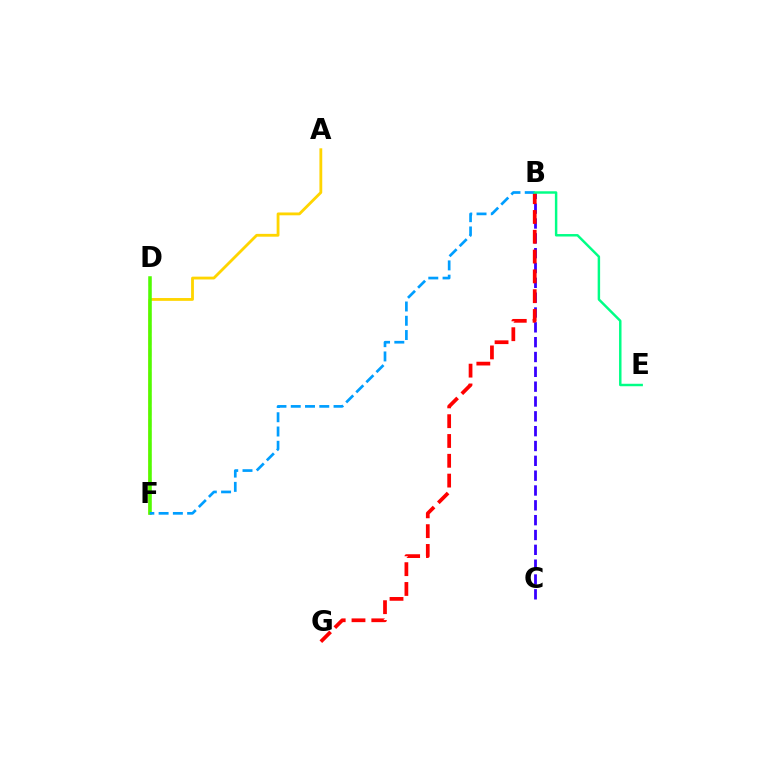{('B', 'C'): [{'color': '#3700ff', 'line_style': 'dashed', 'thickness': 2.02}], ('B', 'G'): [{'color': '#ff0000', 'line_style': 'dashed', 'thickness': 2.69}], ('A', 'F'): [{'color': '#ffd500', 'line_style': 'solid', 'thickness': 2.03}], ('D', 'F'): [{'color': '#ff00ed', 'line_style': 'dashed', 'thickness': 1.6}, {'color': '#4fff00', 'line_style': 'solid', 'thickness': 2.53}], ('B', 'F'): [{'color': '#009eff', 'line_style': 'dashed', 'thickness': 1.94}], ('B', 'E'): [{'color': '#00ff86', 'line_style': 'solid', 'thickness': 1.77}]}